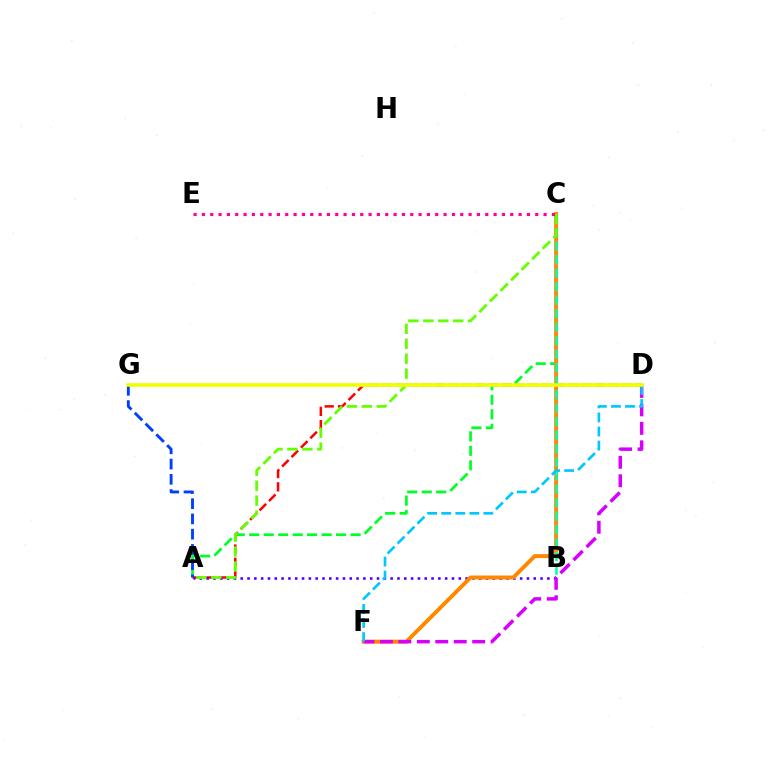{('A', 'C'): [{'color': '#00ff27', 'line_style': 'dashed', 'thickness': 1.97}, {'color': '#66ff00', 'line_style': 'dashed', 'thickness': 2.03}], ('A', 'D'): [{'color': '#ff0000', 'line_style': 'dashed', 'thickness': 1.81}], ('A', 'B'): [{'color': '#4f00ff', 'line_style': 'dotted', 'thickness': 1.85}], ('C', 'F'): [{'color': '#ff8800', 'line_style': 'solid', 'thickness': 2.83}], ('D', 'F'): [{'color': '#d600ff', 'line_style': 'dashed', 'thickness': 2.51}, {'color': '#00c7ff', 'line_style': 'dashed', 'thickness': 1.91}], ('B', 'C'): [{'color': '#00ffaf', 'line_style': 'dashed', 'thickness': 1.83}], ('A', 'G'): [{'color': '#003fff', 'line_style': 'dashed', 'thickness': 2.07}], ('D', 'G'): [{'color': '#eeff00', 'line_style': 'solid', 'thickness': 2.6}], ('C', 'E'): [{'color': '#ff00a0', 'line_style': 'dotted', 'thickness': 2.26}]}